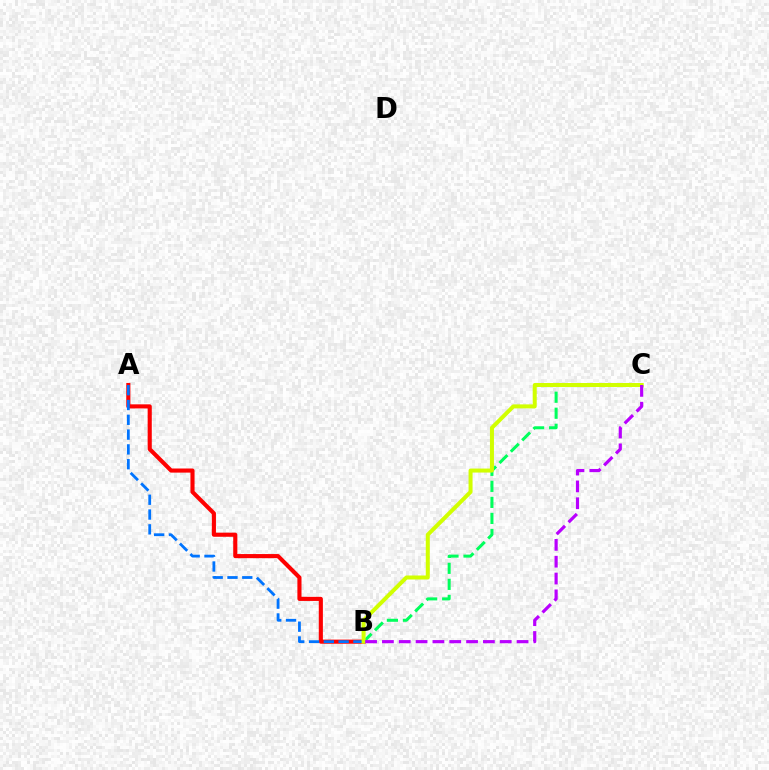{('A', 'B'): [{'color': '#ff0000', 'line_style': 'solid', 'thickness': 2.96}, {'color': '#0074ff', 'line_style': 'dashed', 'thickness': 2.01}], ('B', 'C'): [{'color': '#00ff5c', 'line_style': 'dashed', 'thickness': 2.18}, {'color': '#d1ff00', 'line_style': 'solid', 'thickness': 2.88}, {'color': '#b900ff', 'line_style': 'dashed', 'thickness': 2.29}]}